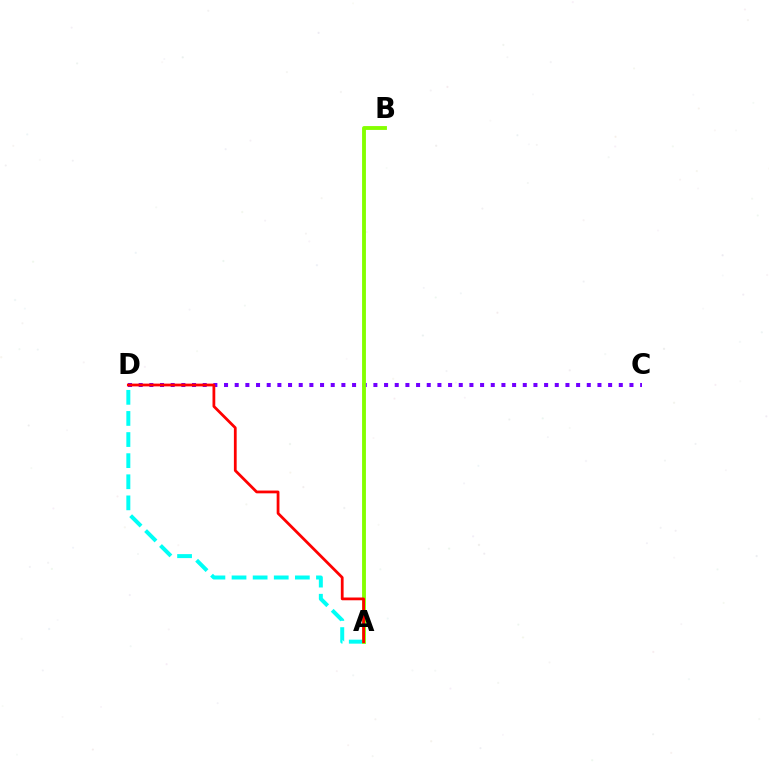{('C', 'D'): [{'color': '#7200ff', 'line_style': 'dotted', 'thickness': 2.9}], ('A', 'D'): [{'color': '#00fff6', 'line_style': 'dashed', 'thickness': 2.87}, {'color': '#ff0000', 'line_style': 'solid', 'thickness': 1.99}], ('A', 'B'): [{'color': '#84ff00', 'line_style': 'solid', 'thickness': 2.78}]}